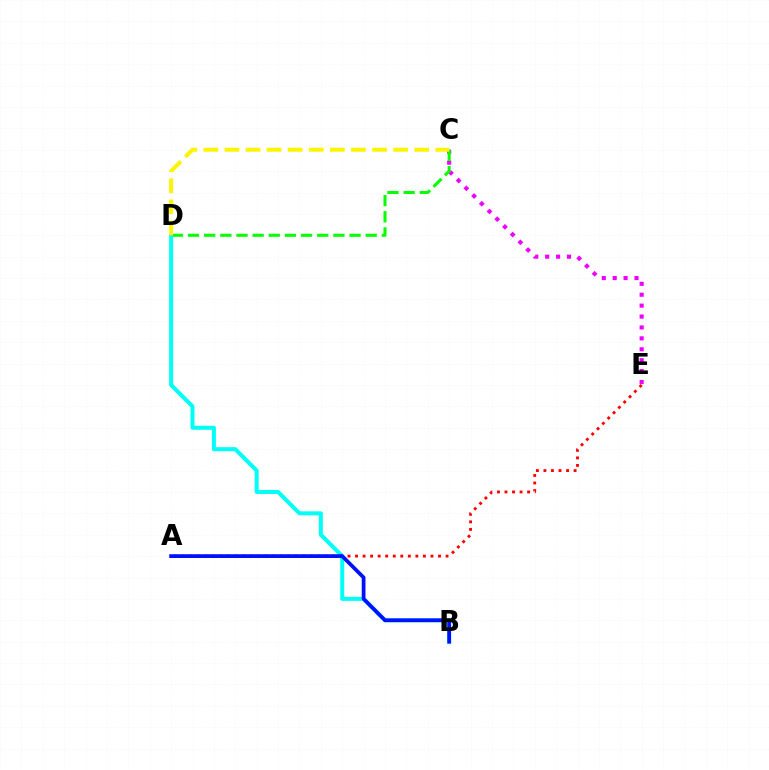{('C', 'E'): [{'color': '#ee00ff', 'line_style': 'dotted', 'thickness': 2.96}], ('C', 'D'): [{'color': '#08ff00', 'line_style': 'dashed', 'thickness': 2.19}, {'color': '#fcf500', 'line_style': 'dashed', 'thickness': 2.86}], ('B', 'D'): [{'color': '#00fff6', 'line_style': 'solid', 'thickness': 2.89}], ('A', 'E'): [{'color': '#ff0000', 'line_style': 'dotted', 'thickness': 2.05}], ('A', 'B'): [{'color': '#0010ff', 'line_style': 'solid', 'thickness': 2.69}]}